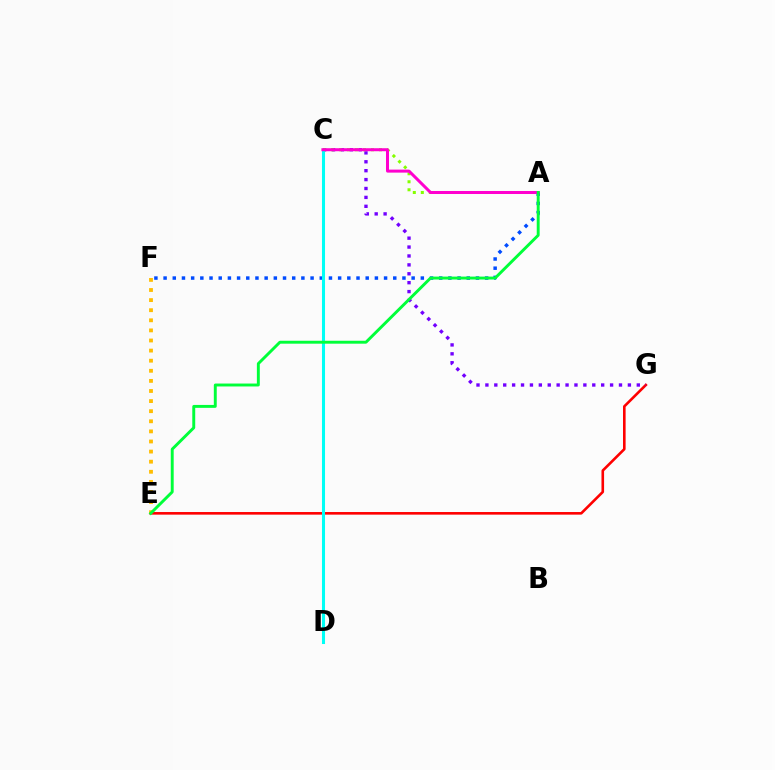{('E', 'G'): [{'color': '#ff0000', 'line_style': 'solid', 'thickness': 1.88}], ('C', 'G'): [{'color': '#7200ff', 'line_style': 'dotted', 'thickness': 2.42}], ('A', 'C'): [{'color': '#84ff00', 'line_style': 'dotted', 'thickness': 2.18}, {'color': '#ff00cf', 'line_style': 'solid', 'thickness': 2.16}], ('A', 'F'): [{'color': '#004bff', 'line_style': 'dotted', 'thickness': 2.5}], ('E', 'F'): [{'color': '#ffbd00', 'line_style': 'dotted', 'thickness': 2.74}], ('C', 'D'): [{'color': '#00fff6', 'line_style': 'solid', 'thickness': 2.2}], ('A', 'E'): [{'color': '#00ff39', 'line_style': 'solid', 'thickness': 2.1}]}